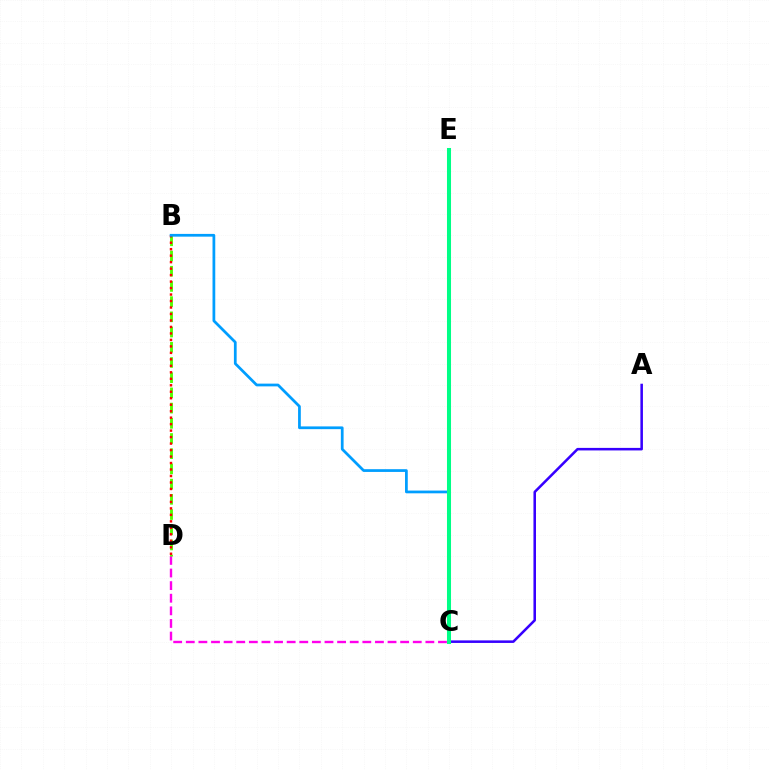{('C', 'D'): [{'color': '#ff00ed', 'line_style': 'dashed', 'thickness': 1.71}], ('B', 'D'): [{'color': '#4fff00', 'line_style': 'dashed', 'thickness': 2.07}, {'color': '#ff0000', 'line_style': 'dotted', 'thickness': 1.76}], ('C', 'E'): [{'color': '#ffd500', 'line_style': 'dotted', 'thickness': 2.02}, {'color': '#00ff86', 'line_style': 'solid', 'thickness': 2.91}], ('A', 'C'): [{'color': '#3700ff', 'line_style': 'solid', 'thickness': 1.83}], ('B', 'C'): [{'color': '#009eff', 'line_style': 'solid', 'thickness': 1.98}]}